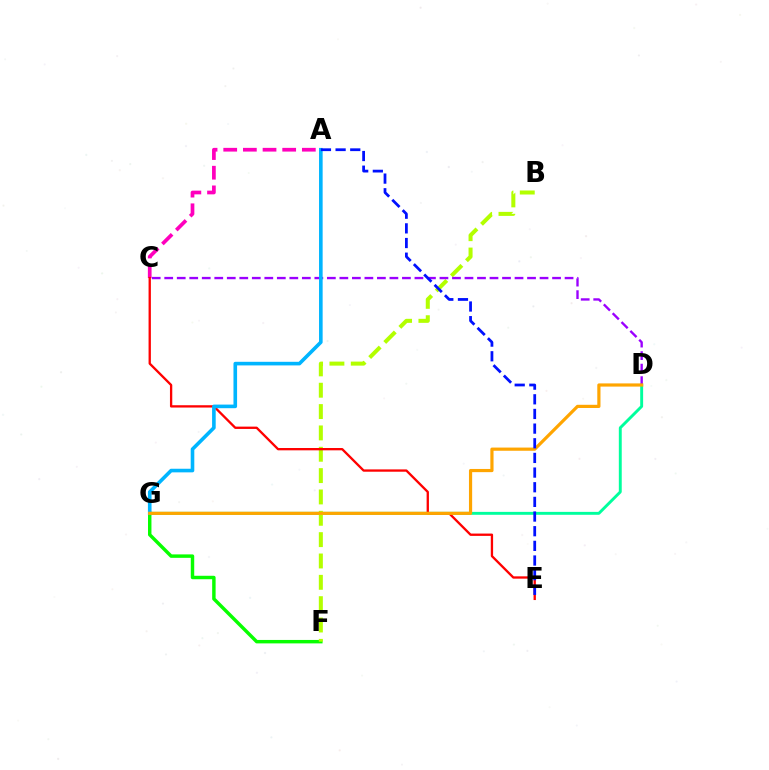{('F', 'G'): [{'color': '#08ff00', 'line_style': 'solid', 'thickness': 2.48}], ('A', 'C'): [{'color': '#ff00bd', 'line_style': 'dashed', 'thickness': 2.67}], ('D', 'G'): [{'color': '#00ff9d', 'line_style': 'solid', 'thickness': 2.1}, {'color': '#ffa500', 'line_style': 'solid', 'thickness': 2.3}], ('B', 'F'): [{'color': '#b3ff00', 'line_style': 'dashed', 'thickness': 2.9}], ('C', 'E'): [{'color': '#ff0000', 'line_style': 'solid', 'thickness': 1.67}], ('C', 'D'): [{'color': '#9b00ff', 'line_style': 'dashed', 'thickness': 1.7}], ('A', 'G'): [{'color': '#00b5ff', 'line_style': 'solid', 'thickness': 2.6}], ('A', 'E'): [{'color': '#0010ff', 'line_style': 'dashed', 'thickness': 1.99}]}